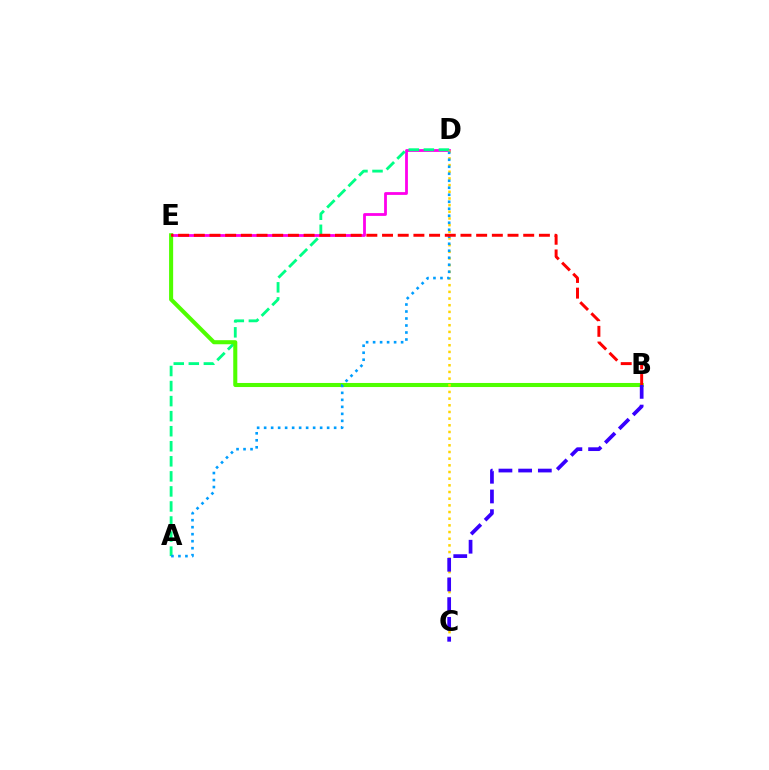{('D', 'E'): [{'color': '#ff00ed', 'line_style': 'solid', 'thickness': 2.02}], ('A', 'D'): [{'color': '#00ff86', 'line_style': 'dashed', 'thickness': 2.04}, {'color': '#009eff', 'line_style': 'dotted', 'thickness': 1.9}], ('B', 'E'): [{'color': '#4fff00', 'line_style': 'solid', 'thickness': 2.93}, {'color': '#ff0000', 'line_style': 'dashed', 'thickness': 2.13}], ('C', 'D'): [{'color': '#ffd500', 'line_style': 'dotted', 'thickness': 1.81}], ('B', 'C'): [{'color': '#3700ff', 'line_style': 'dashed', 'thickness': 2.68}]}